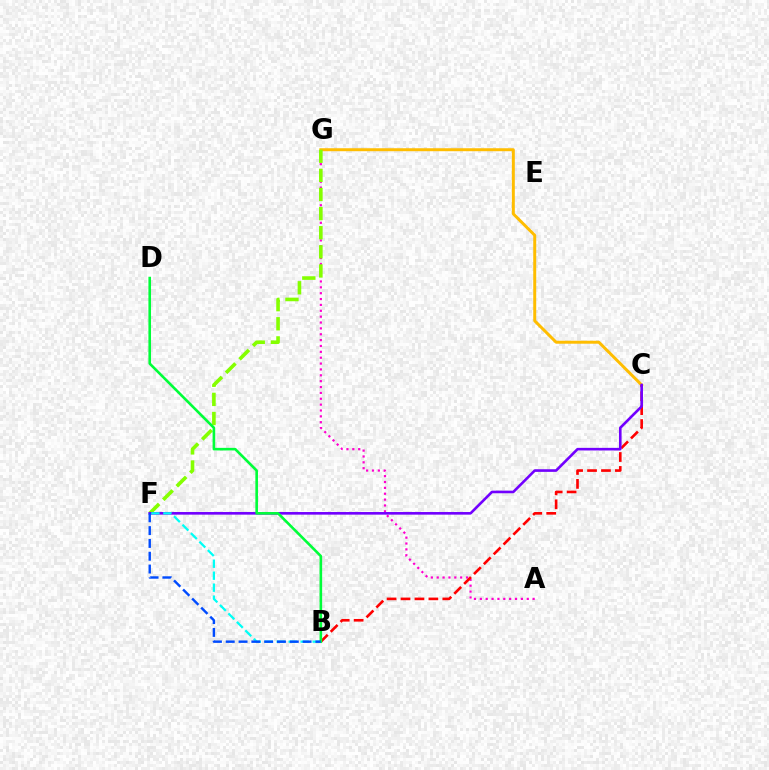{('A', 'G'): [{'color': '#ff00cf', 'line_style': 'dotted', 'thickness': 1.59}], ('C', 'G'): [{'color': '#ffbd00', 'line_style': 'solid', 'thickness': 2.14}], ('F', 'G'): [{'color': '#84ff00', 'line_style': 'dashed', 'thickness': 2.6}], ('B', 'C'): [{'color': '#ff0000', 'line_style': 'dashed', 'thickness': 1.89}], ('C', 'F'): [{'color': '#7200ff', 'line_style': 'solid', 'thickness': 1.88}], ('B', 'F'): [{'color': '#00fff6', 'line_style': 'dashed', 'thickness': 1.63}, {'color': '#004bff', 'line_style': 'dashed', 'thickness': 1.74}], ('B', 'D'): [{'color': '#00ff39', 'line_style': 'solid', 'thickness': 1.88}]}